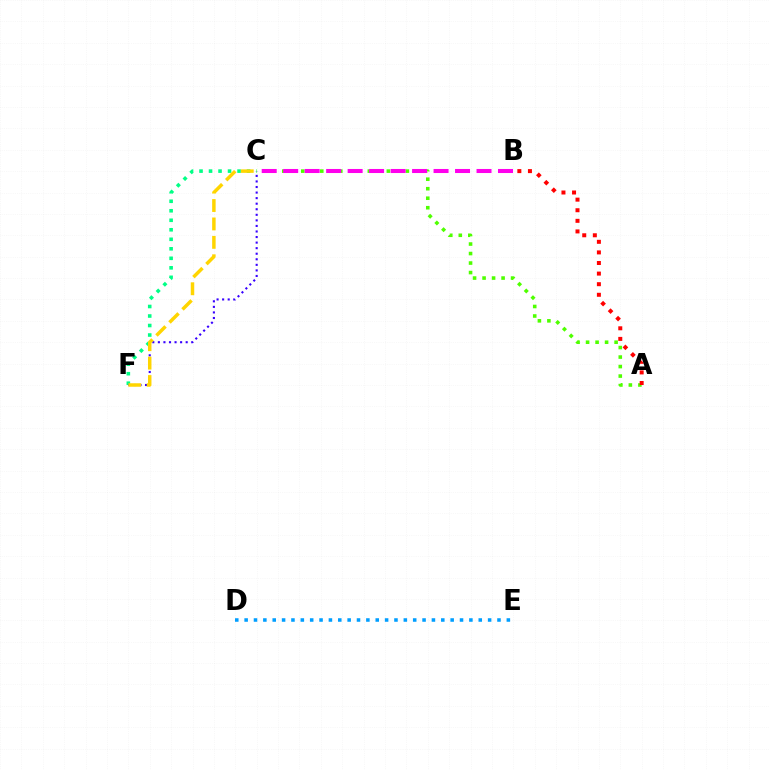{('C', 'F'): [{'color': '#00ff86', 'line_style': 'dotted', 'thickness': 2.58}, {'color': '#3700ff', 'line_style': 'dotted', 'thickness': 1.51}, {'color': '#ffd500', 'line_style': 'dashed', 'thickness': 2.5}], ('D', 'E'): [{'color': '#009eff', 'line_style': 'dotted', 'thickness': 2.54}], ('A', 'C'): [{'color': '#4fff00', 'line_style': 'dotted', 'thickness': 2.58}], ('A', 'B'): [{'color': '#ff0000', 'line_style': 'dotted', 'thickness': 2.88}], ('B', 'C'): [{'color': '#ff00ed', 'line_style': 'dashed', 'thickness': 2.92}]}